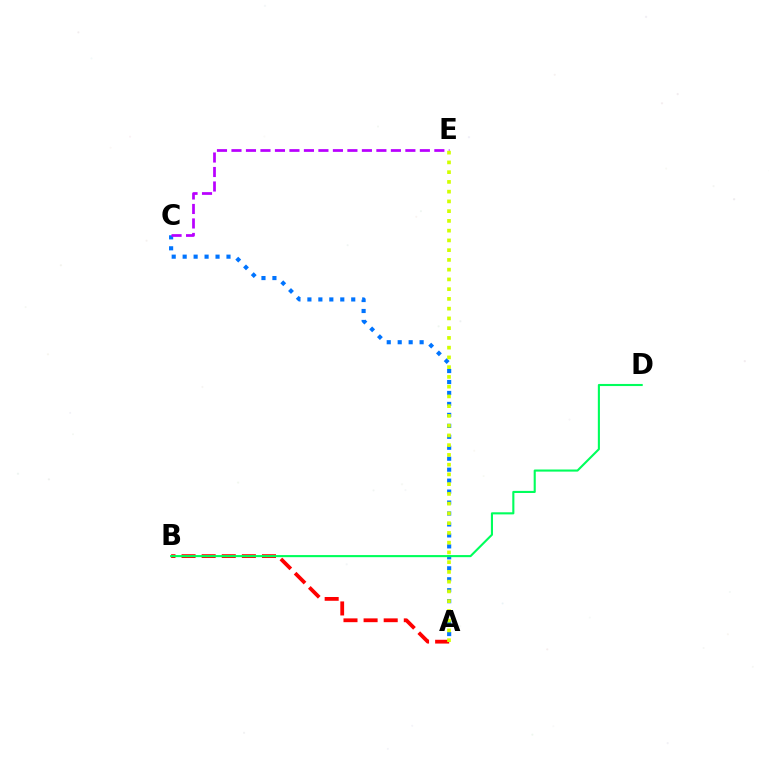{('A', 'C'): [{'color': '#0074ff', 'line_style': 'dotted', 'thickness': 2.98}], ('A', 'B'): [{'color': '#ff0000', 'line_style': 'dashed', 'thickness': 2.73}], ('B', 'D'): [{'color': '#00ff5c', 'line_style': 'solid', 'thickness': 1.52}], ('C', 'E'): [{'color': '#b900ff', 'line_style': 'dashed', 'thickness': 1.97}], ('A', 'E'): [{'color': '#d1ff00', 'line_style': 'dotted', 'thickness': 2.65}]}